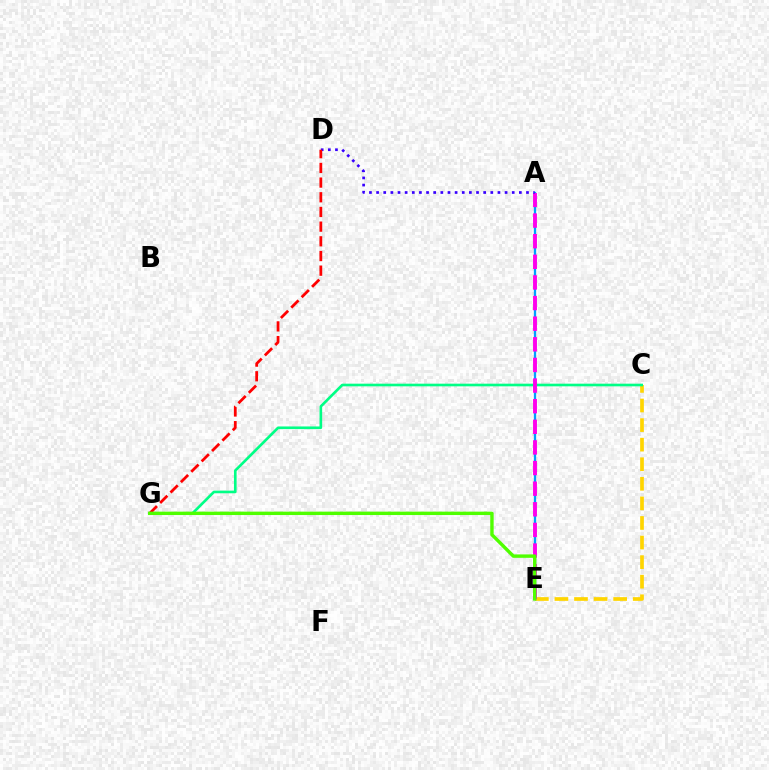{('C', 'E'): [{'color': '#ffd500', 'line_style': 'dashed', 'thickness': 2.66}], ('C', 'G'): [{'color': '#00ff86', 'line_style': 'solid', 'thickness': 1.91}], ('A', 'E'): [{'color': '#009eff', 'line_style': 'solid', 'thickness': 1.64}, {'color': '#ff00ed', 'line_style': 'dashed', 'thickness': 2.8}], ('A', 'D'): [{'color': '#3700ff', 'line_style': 'dotted', 'thickness': 1.94}], ('D', 'G'): [{'color': '#ff0000', 'line_style': 'dashed', 'thickness': 1.99}], ('E', 'G'): [{'color': '#4fff00', 'line_style': 'solid', 'thickness': 2.45}]}